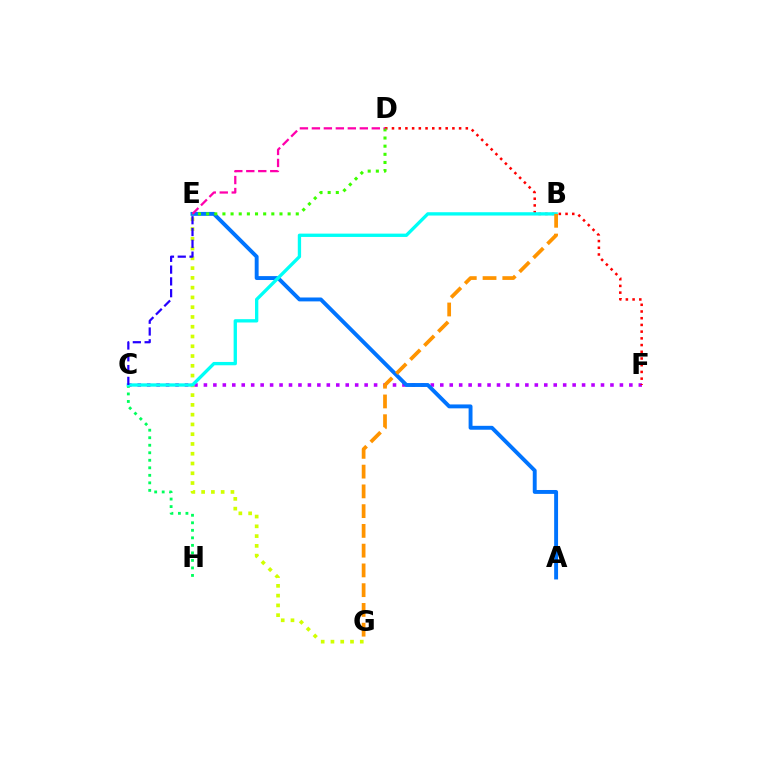{('C', 'F'): [{'color': '#b900ff', 'line_style': 'dotted', 'thickness': 2.57}], ('D', 'F'): [{'color': '#ff0000', 'line_style': 'dotted', 'thickness': 1.82}], ('A', 'E'): [{'color': '#0074ff', 'line_style': 'solid', 'thickness': 2.81}], ('D', 'E'): [{'color': '#3dff00', 'line_style': 'dotted', 'thickness': 2.21}, {'color': '#ff00ac', 'line_style': 'dashed', 'thickness': 1.63}], ('E', 'G'): [{'color': '#d1ff00', 'line_style': 'dotted', 'thickness': 2.65}], ('C', 'H'): [{'color': '#00ff5c', 'line_style': 'dotted', 'thickness': 2.04}], ('B', 'C'): [{'color': '#00fff6', 'line_style': 'solid', 'thickness': 2.39}], ('B', 'G'): [{'color': '#ff9400', 'line_style': 'dashed', 'thickness': 2.68}], ('C', 'E'): [{'color': '#2500ff', 'line_style': 'dashed', 'thickness': 1.6}]}